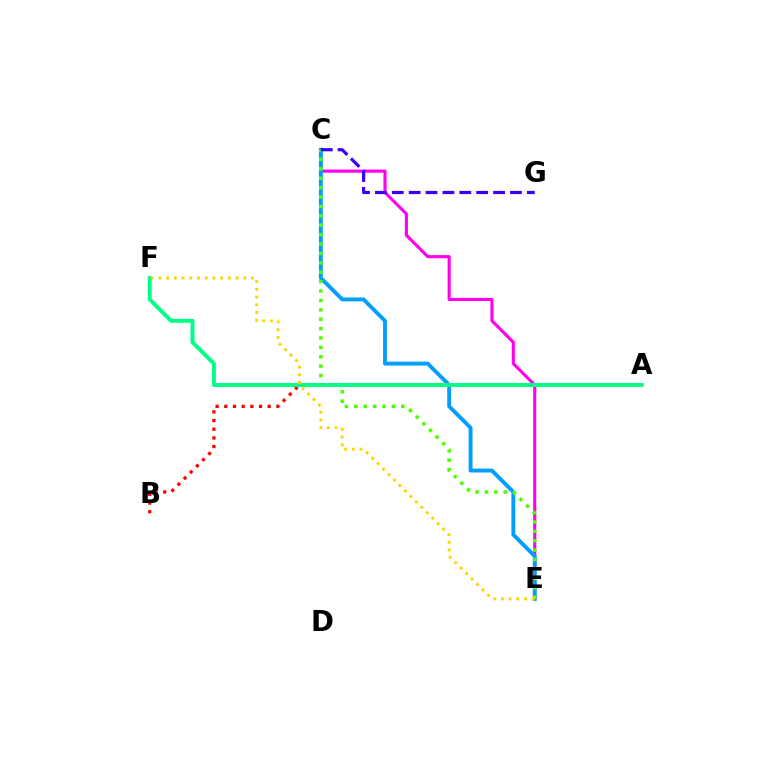{('C', 'E'): [{'color': '#ff00ed', 'line_style': 'solid', 'thickness': 2.25}, {'color': '#009eff', 'line_style': 'solid', 'thickness': 2.79}, {'color': '#4fff00', 'line_style': 'dotted', 'thickness': 2.55}], ('A', 'B'): [{'color': '#ff0000', 'line_style': 'dotted', 'thickness': 2.36}], ('A', 'F'): [{'color': '#00ff86', 'line_style': 'solid', 'thickness': 2.83}], ('E', 'F'): [{'color': '#ffd500', 'line_style': 'dotted', 'thickness': 2.1}], ('C', 'G'): [{'color': '#3700ff', 'line_style': 'dashed', 'thickness': 2.29}]}